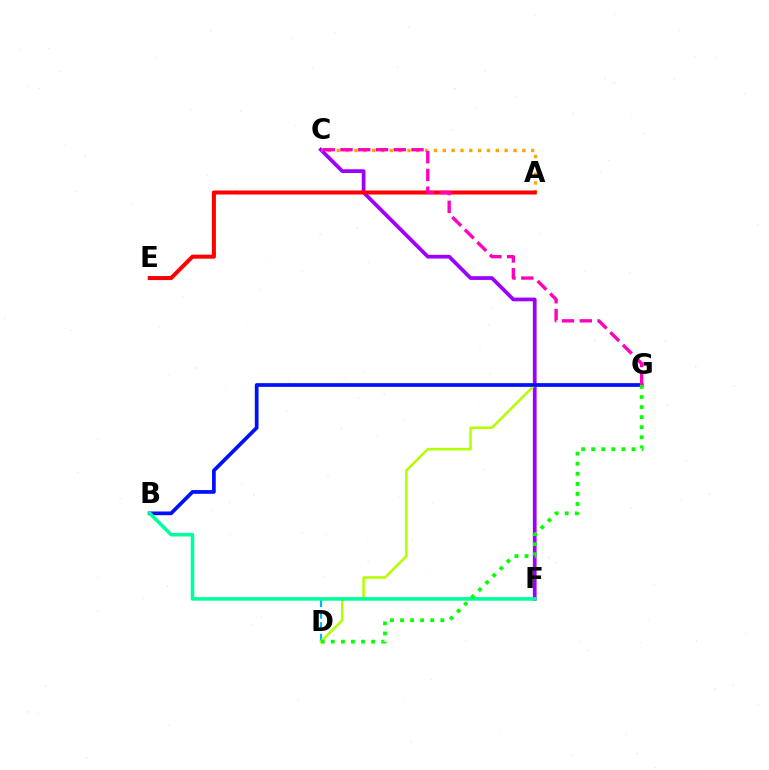{('D', 'F'): [{'color': '#00b5ff', 'line_style': 'dashed', 'thickness': 1.58}], ('C', 'F'): [{'color': '#9b00ff', 'line_style': 'solid', 'thickness': 2.68}], ('A', 'C'): [{'color': '#ffa500', 'line_style': 'dotted', 'thickness': 2.4}], ('A', 'E'): [{'color': '#ff0000', 'line_style': 'solid', 'thickness': 2.91}], ('D', 'G'): [{'color': '#b3ff00', 'line_style': 'solid', 'thickness': 1.83}, {'color': '#08ff00', 'line_style': 'dotted', 'thickness': 2.74}], ('B', 'G'): [{'color': '#0010ff', 'line_style': 'solid', 'thickness': 2.68}], ('C', 'G'): [{'color': '#ff00bd', 'line_style': 'dashed', 'thickness': 2.41}], ('B', 'F'): [{'color': '#00ff9d', 'line_style': 'solid', 'thickness': 2.56}]}